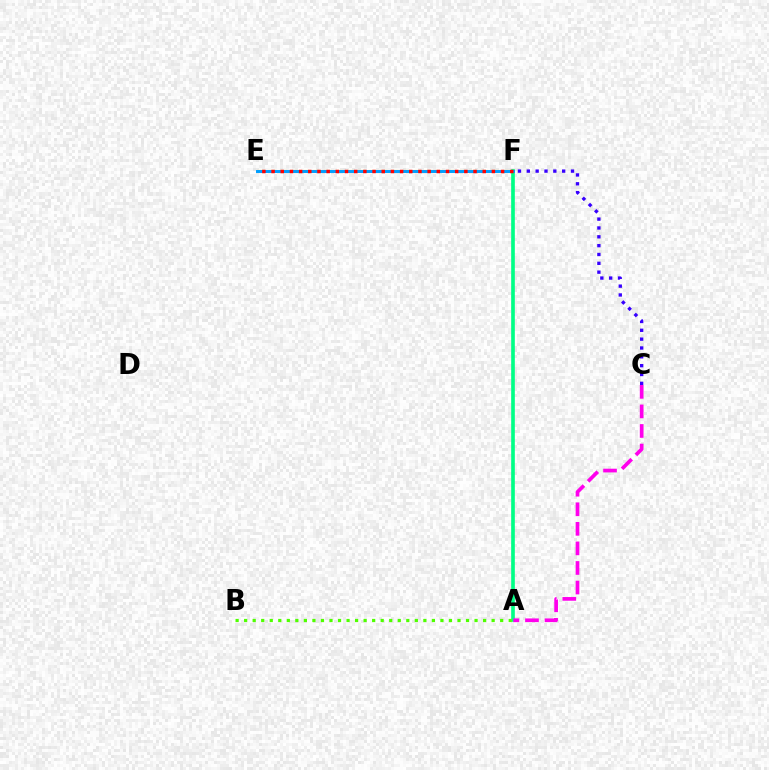{('E', 'F'): [{'color': '#ffd500', 'line_style': 'dashed', 'thickness': 1.52}, {'color': '#009eff', 'line_style': 'solid', 'thickness': 2.12}, {'color': '#ff0000', 'line_style': 'dotted', 'thickness': 2.49}], ('A', 'F'): [{'color': '#00ff86', 'line_style': 'solid', 'thickness': 2.63}], ('A', 'C'): [{'color': '#ff00ed', 'line_style': 'dashed', 'thickness': 2.66}], ('C', 'F'): [{'color': '#3700ff', 'line_style': 'dotted', 'thickness': 2.4}], ('A', 'B'): [{'color': '#4fff00', 'line_style': 'dotted', 'thickness': 2.32}]}